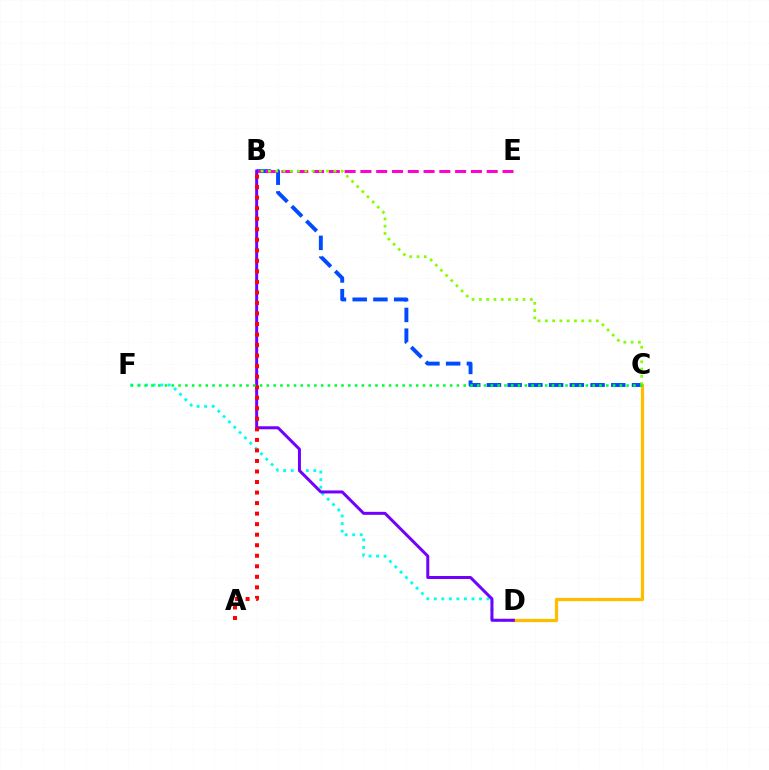{('B', 'C'): [{'color': '#004bff', 'line_style': 'dashed', 'thickness': 2.82}, {'color': '#84ff00', 'line_style': 'dotted', 'thickness': 1.98}], ('C', 'D'): [{'color': '#ffbd00', 'line_style': 'solid', 'thickness': 2.34}], ('B', 'E'): [{'color': '#ff00cf', 'line_style': 'dashed', 'thickness': 2.14}], ('D', 'F'): [{'color': '#00fff6', 'line_style': 'dotted', 'thickness': 2.05}], ('B', 'D'): [{'color': '#7200ff', 'line_style': 'solid', 'thickness': 2.15}], ('A', 'B'): [{'color': '#ff0000', 'line_style': 'dotted', 'thickness': 2.86}], ('C', 'F'): [{'color': '#00ff39', 'line_style': 'dotted', 'thickness': 1.84}]}